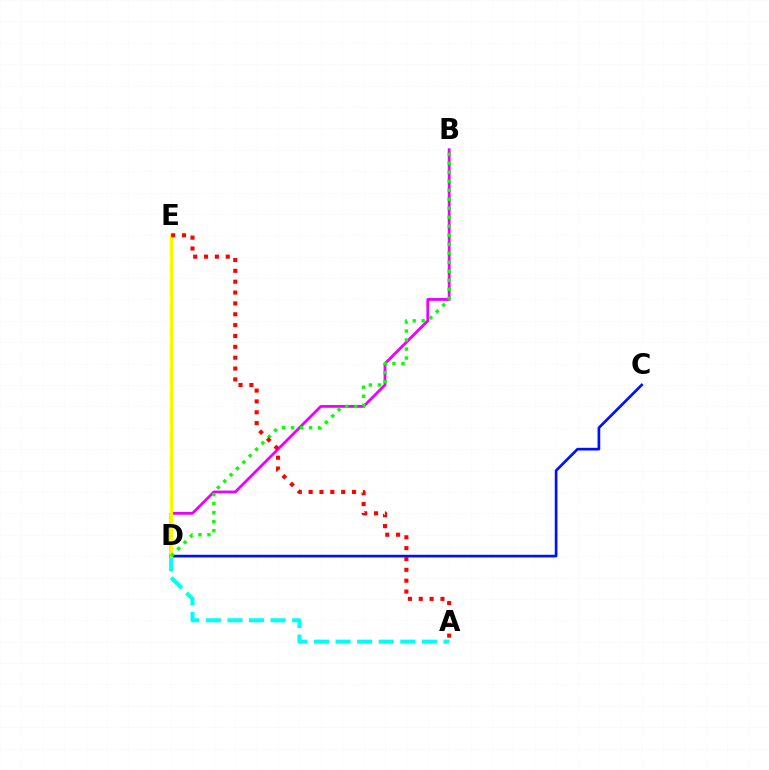{('A', 'D'): [{'color': '#00fff6', 'line_style': 'dashed', 'thickness': 2.93}], ('B', 'D'): [{'color': '#ee00ff', 'line_style': 'solid', 'thickness': 2.03}, {'color': '#08ff00', 'line_style': 'dotted', 'thickness': 2.45}], ('C', 'D'): [{'color': '#0010ff', 'line_style': 'solid', 'thickness': 1.93}], ('D', 'E'): [{'color': '#fcf500', 'line_style': 'solid', 'thickness': 2.3}], ('A', 'E'): [{'color': '#ff0000', 'line_style': 'dotted', 'thickness': 2.95}]}